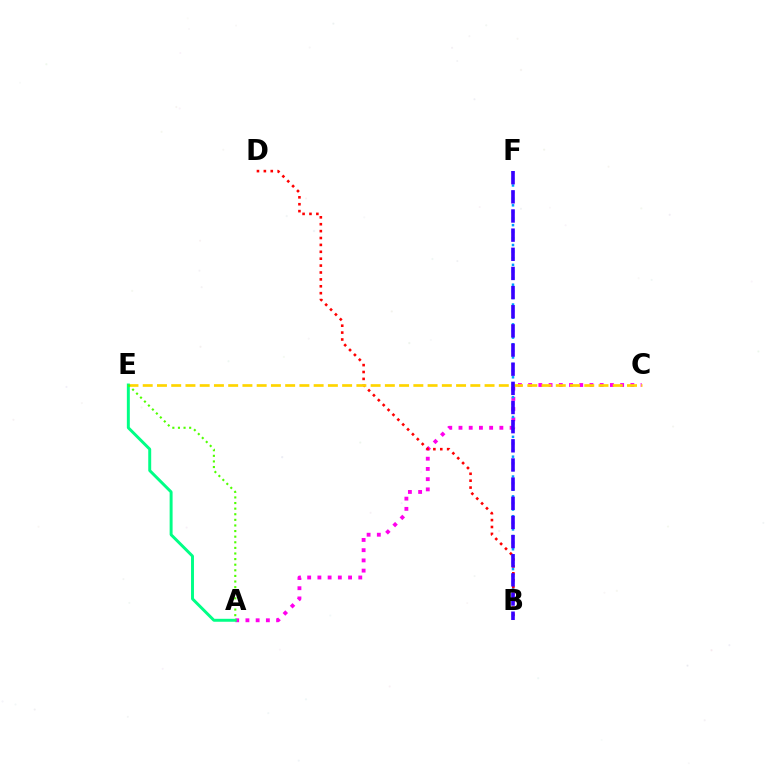{('A', 'C'): [{'color': '#ff00ed', 'line_style': 'dotted', 'thickness': 2.78}], ('B', 'F'): [{'color': '#009eff', 'line_style': 'dotted', 'thickness': 1.8}, {'color': '#3700ff', 'line_style': 'dashed', 'thickness': 2.6}], ('B', 'D'): [{'color': '#ff0000', 'line_style': 'dotted', 'thickness': 1.87}], ('C', 'E'): [{'color': '#ffd500', 'line_style': 'dashed', 'thickness': 1.93}], ('A', 'E'): [{'color': '#00ff86', 'line_style': 'solid', 'thickness': 2.12}, {'color': '#4fff00', 'line_style': 'dotted', 'thickness': 1.52}]}